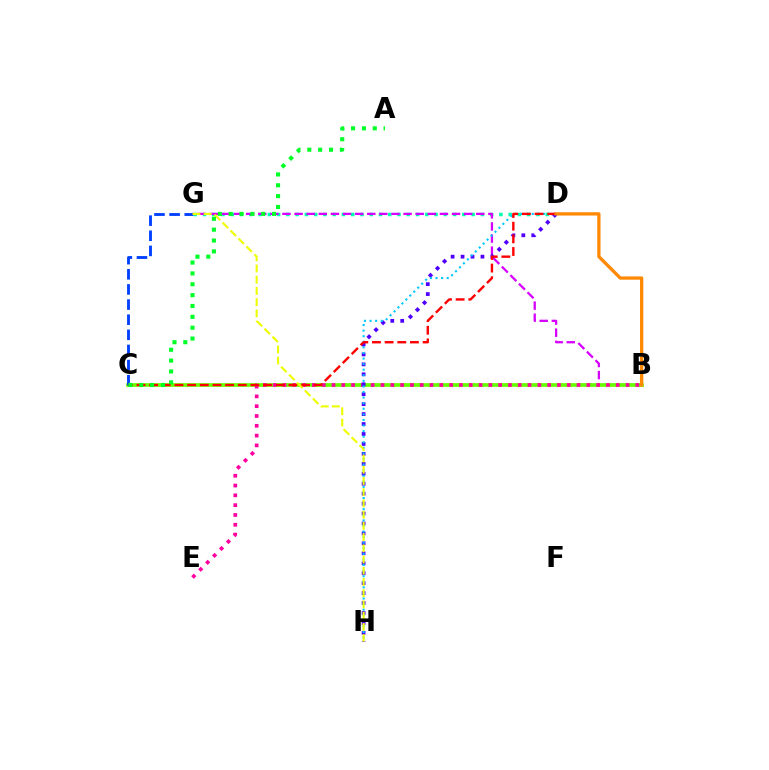{('D', 'G'): [{'color': '#00ffaf', 'line_style': 'dotted', 'thickness': 2.52}], ('B', 'G'): [{'color': '#d600ff', 'line_style': 'dashed', 'thickness': 1.65}], ('B', 'C'): [{'color': '#66ff00', 'line_style': 'solid', 'thickness': 2.66}], ('B', 'E'): [{'color': '#ff00a0', 'line_style': 'dotted', 'thickness': 2.66}], ('D', 'H'): [{'color': '#4f00ff', 'line_style': 'dotted', 'thickness': 2.7}, {'color': '#00c7ff', 'line_style': 'dotted', 'thickness': 1.52}], ('C', 'G'): [{'color': '#003fff', 'line_style': 'dashed', 'thickness': 2.06}], ('C', 'D'): [{'color': '#ff0000', 'line_style': 'dashed', 'thickness': 1.72}], ('G', 'H'): [{'color': '#eeff00', 'line_style': 'dashed', 'thickness': 1.52}], ('B', 'D'): [{'color': '#ff8800', 'line_style': 'solid', 'thickness': 2.36}], ('A', 'C'): [{'color': '#00ff27', 'line_style': 'dotted', 'thickness': 2.95}]}